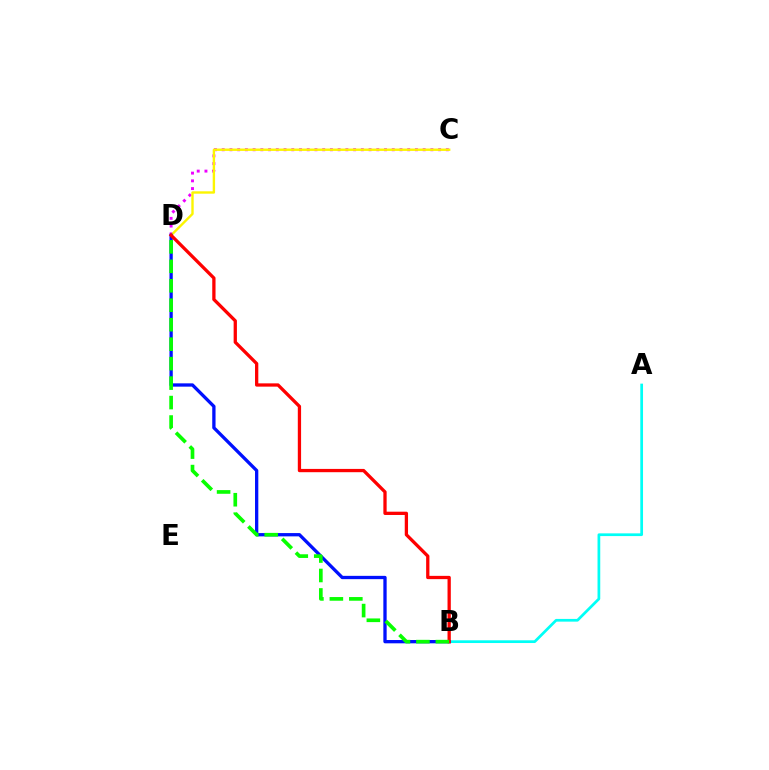{('A', 'B'): [{'color': '#00fff6', 'line_style': 'solid', 'thickness': 1.96}], ('C', 'D'): [{'color': '#ee00ff', 'line_style': 'dotted', 'thickness': 2.1}, {'color': '#fcf500', 'line_style': 'solid', 'thickness': 1.72}], ('B', 'D'): [{'color': '#0010ff', 'line_style': 'solid', 'thickness': 2.38}, {'color': '#ff0000', 'line_style': 'solid', 'thickness': 2.36}, {'color': '#08ff00', 'line_style': 'dashed', 'thickness': 2.64}]}